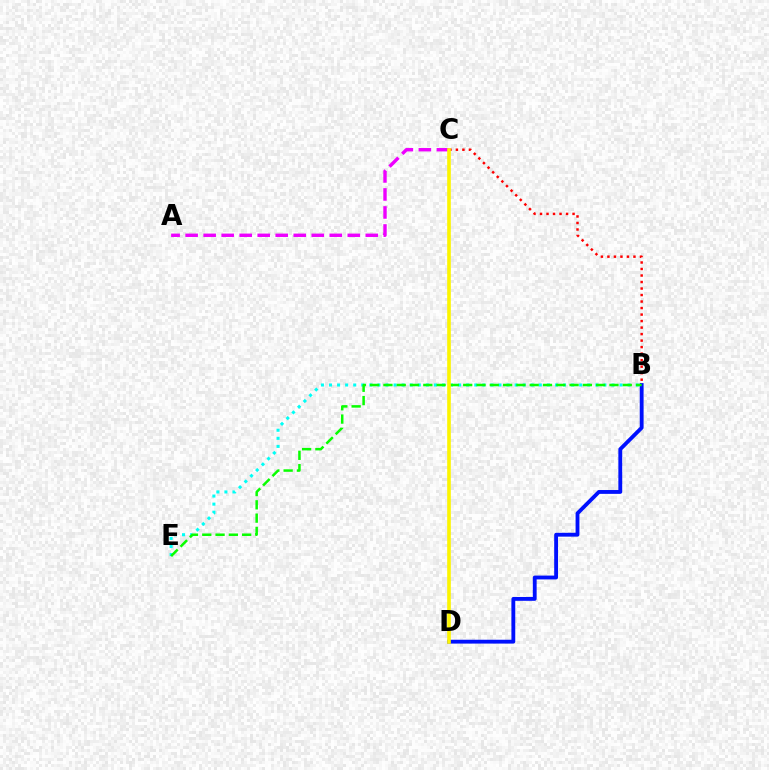{('B', 'C'): [{'color': '#ff0000', 'line_style': 'dotted', 'thickness': 1.77}], ('B', 'E'): [{'color': '#00fff6', 'line_style': 'dotted', 'thickness': 2.19}, {'color': '#08ff00', 'line_style': 'dashed', 'thickness': 1.81}], ('A', 'C'): [{'color': '#ee00ff', 'line_style': 'dashed', 'thickness': 2.45}], ('B', 'D'): [{'color': '#0010ff', 'line_style': 'solid', 'thickness': 2.76}], ('C', 'D'): [{'color': '#fcf500', 'line_style': 'solid', 'thickness': 2.61}]}